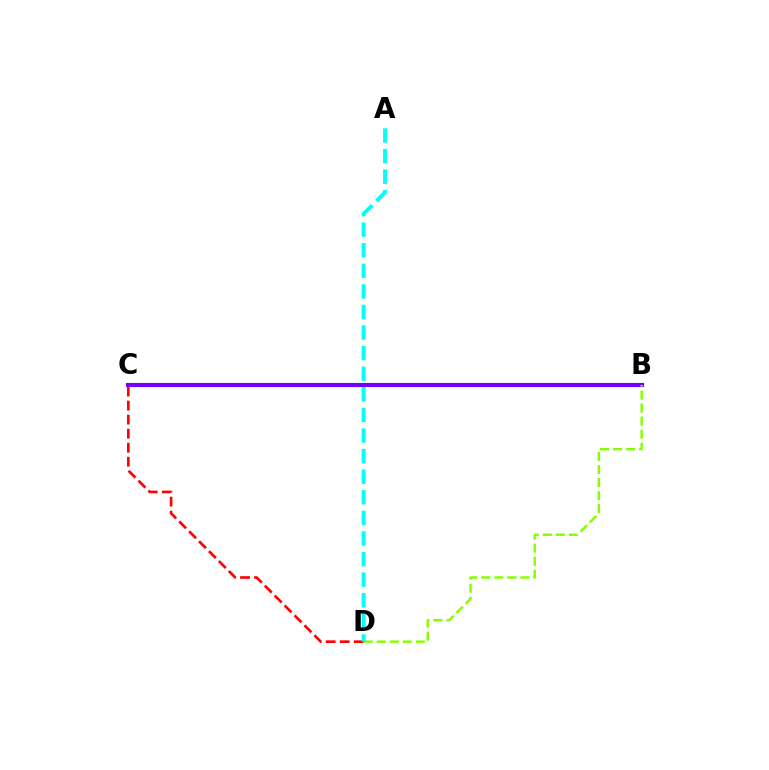{('B', 'C'): [{'color': '#7200ff', 'line_style': 'solid', 'thickness': 2.97}], ('C', 'D'): [{'color': '#ff0000', 'line_style': 'dashed', 'thickness': 1.91}], ('B', 'D'): [{'color': '#84ff00', 'line_style': 'dashed', 'thickness': 1.77}], ('A', 'D'): [{'color': '#00fff6', 'line_style': 'dashed', 'thickness': 2.8}]}